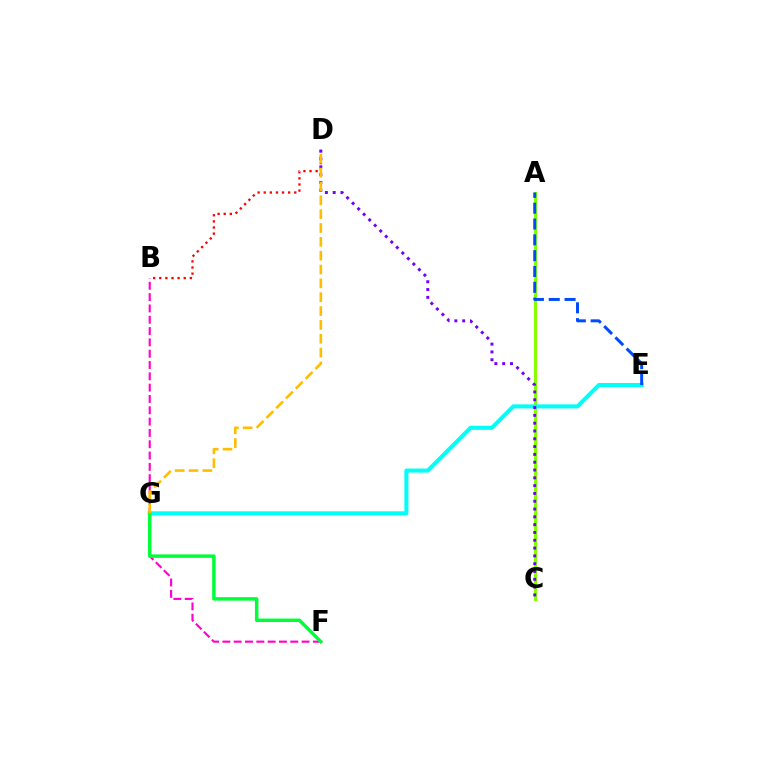{('A', 'C'): [{'color': '#84ff00', 'line_style': 'solid', 'thickness': 2.15}], ('B', 'F'): [{'color': '#ff00cf', 'line_style': 'dashed', 'thickness': 1.54}], ('B', 'D'): [{'color': '#ff0000', 'line_style': 'dotted', 'thickness': 1.66}], ('E', 'G'): [{'color': '#00fff6', 'line_style': 'solid', 'thickness': 2.92}], ('C', 'D'): [{'color': '#7200ff', 'line_style': 'dotted', 'thickness': 2.12}], ('F', 'G'): [{'color': '#00ff39', 'line_style': 'solid', 'thickness': 2.49}], ('D', 'G'): [{'color': '#ffbd00', 'line_style': 'dashed', 'thickness': 1.88}], ('A', 'E'): [{'color': '#004bff', 'line_style': 'dashed', 'thickness': 2.15}]}